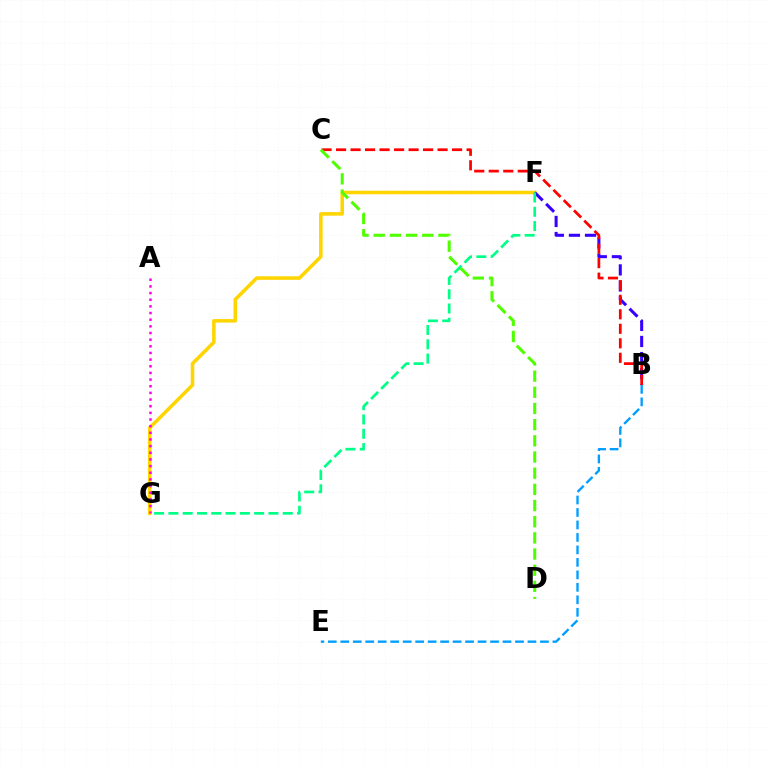{('B', 'E'): [{'color': '#009eff', 'line_style': 'dashed', 'thickness': 1.7}], ('F', 'G'): [{'color': '#ffd500', 'line_style': 'solid', 'thickness': 2.56}, {'color': '#00ff86', 'line_style': 'dashed', 'thickness': 1.94}], ('A', 'G'): [{'color': '#ff00ed', 'line_style': 'dotted', 'thickness': 1.81}], ('B', 'F'): [{'color': '#3700ff', 'line_style': 'dashed', 'thickness': 2.19}], ('B', 'C'): [{'color': '#ff0000', 'line_style': 'dashed', 'thickness': 1.97}], ('C', 'D'): [{'color': '#4fff00', 'line_style': 'dashed', 'thickness': 2.2}]}